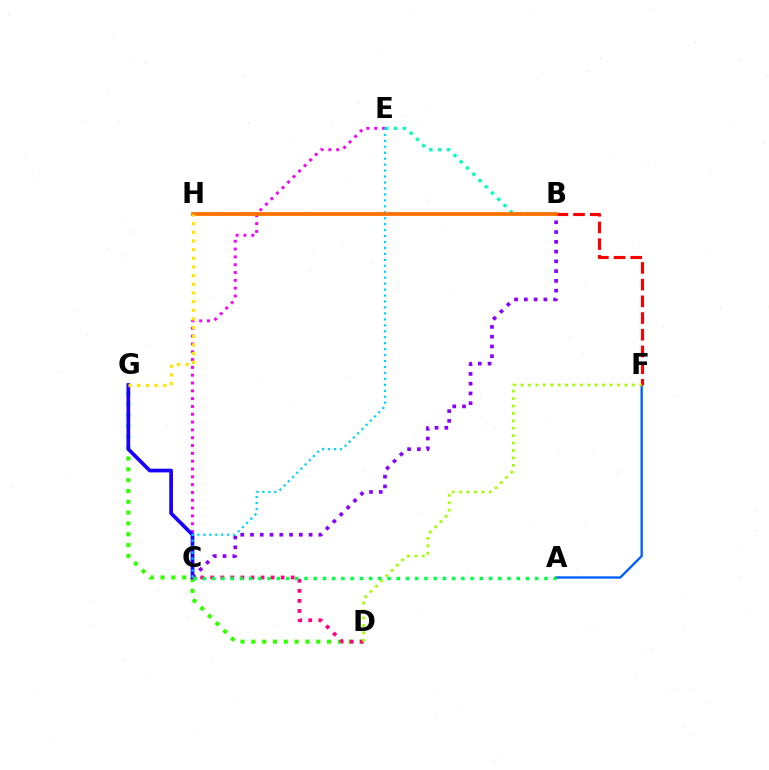{('B', 'C'): [{'color': '#8a00ff', 'line_style': 'dotted', 'thickness': 2.65}], ('A', 'F'): [{'color': '#005dff', 'line_style': 'solid', 'thickness': 1.68}], ('C', 'E'): [{'color': '#fa00f9', 'line_style': 'dotted', 'thickness': 2.12}, {'color': '#00d3ff', 'line_style': 'dotted', 'thickness': 1.62}], ('D', 'G'): [{'color': '#31ff00', 'line_style': 'dotted', 'thickness': 2.94}], ('B', 'F'): [{'color': '#ff0000', 'line_style': 'dashed', 'thickness': 2.27}], ('C', 'G'): [{'color': '#1900ff', 'line_style': 'solid', 'thickness': 2.67}], ('C', 'D'): [{'color': '#ff0088', 'line_style': 'dotted', 'thickness': 2.73}], ('A', 'C'): [{'color': '#00ff45', 'line_style': 'dotted', 'thickness': 2.51}], ('B', 'E'): [{'color': '#00ffbb', 'line_style': 'dotted', 'thickness': 2.4}], ('B', 'H'): [{'color': '#ff7000', 'line_style': 'solid', 'thickness': 2.71}], ('D', 'F'): [{'color': '#a2ff00', 'line_style': 'dotted', 'thickness': 2.02}], ('G', 'H'): [{'color': '#ffe600', 'line_style': 'dotted', 'thickness': 2.35}]}